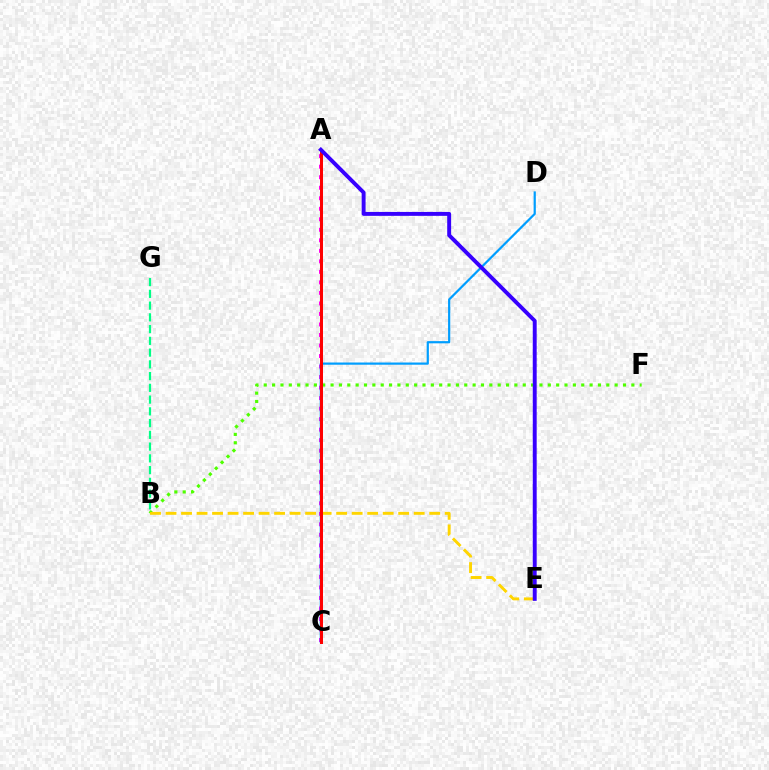{('B', 'F'): [{'color': '#4fff00', 'line_style': 'dotted', 'thickness': 2.27}], ('B', 'G'): [{'color': '#00ff86', 'line_style': 'dashed', 'thickness': 1.6}], ('A', 'C'): [{'color': '#ff00ed', 'line_style': 'dotted', 'thickness': 2.86}, {'color': '#ff0000', 'line_style': 'solid', 'thickness': 2.15}], ('C', 'D'): [{'color': '#009eff', 'line_style': 'solid', 'thickness': 1.59}], ('B', 'E'): [{'color': '#ffd500', 'line_style': 'dashed', 'thickness': 2.11}], ('A', 'E'): [{'color': '#3700ff', 'line_style': 'solid', 'thickness': 2.82}]}